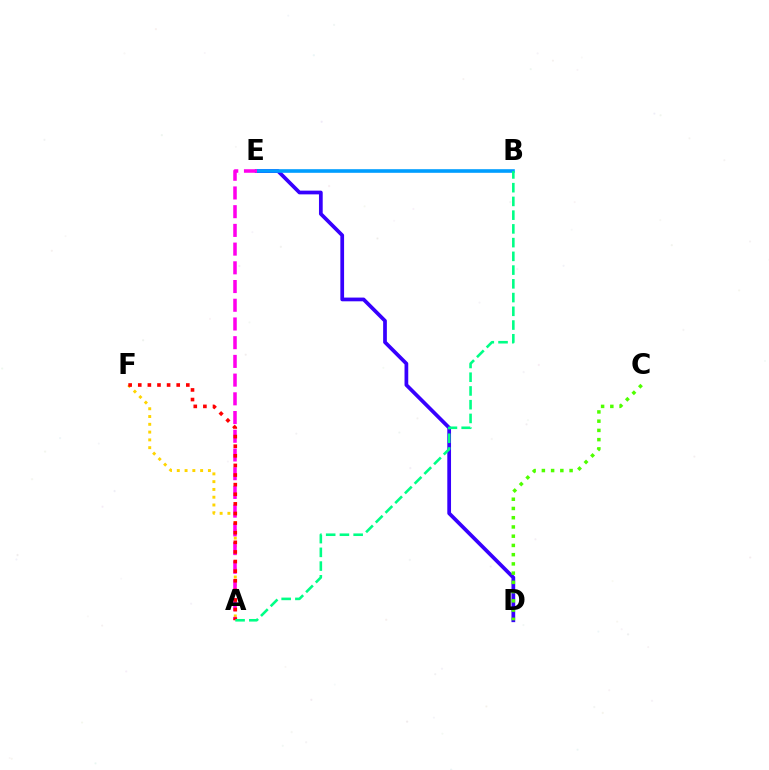{('D', 'E'): [{'color': '#3700ff', 'line_style': 'solid', 'thickness': 2.69}], ('A', 'F'): [{'color': '#ffd500', 'line_style': 'dotted', 'thickness': 2.11}, {'color': '#ff0000', 'line_style': 'dotted', 'thickness': 2.61}], ('B', 'E'): [{'color': '#009eff', 'line_style': 'solid', 'thickness': 2.6}], ('C', 'D'): [{'color': '#4fff00', 'line_style': 'dotted', 'thickness': 2.51}], ('A', 'E'): [{'color': '#ff00ed', 'line_style': 'dashed', 'thickness': 2.54}], ('A', 'B'): [{'color': '#00ff86', 'line_style': 'dashed', 'thickness': 1.87}]}